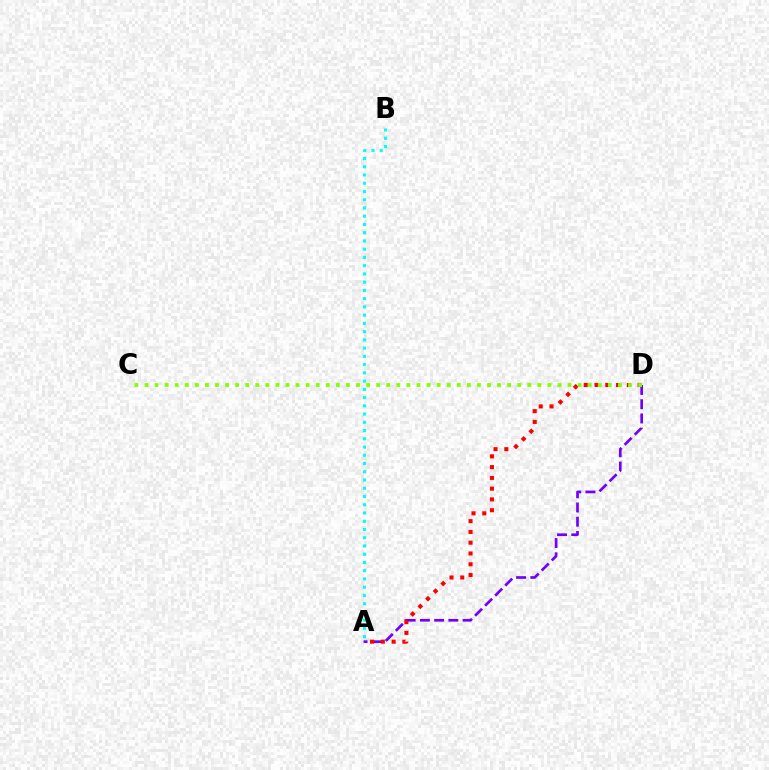{('A', 'D'): [{'color': '#7200ff', 'line_style': 'dashed', 'thickness': 1.93}, {'color': '#ff0000', 'line_style': 'dotted', 'thickness': 2.93}], ('A', 'B'): [{'color': '#00fff6', 'line_style': 'dotted', 'thickness': 2.24}], ('C', 'D'): [{'color': '#84ff00', 'line_style': 'dotted', 'thickness': 2.74}]}